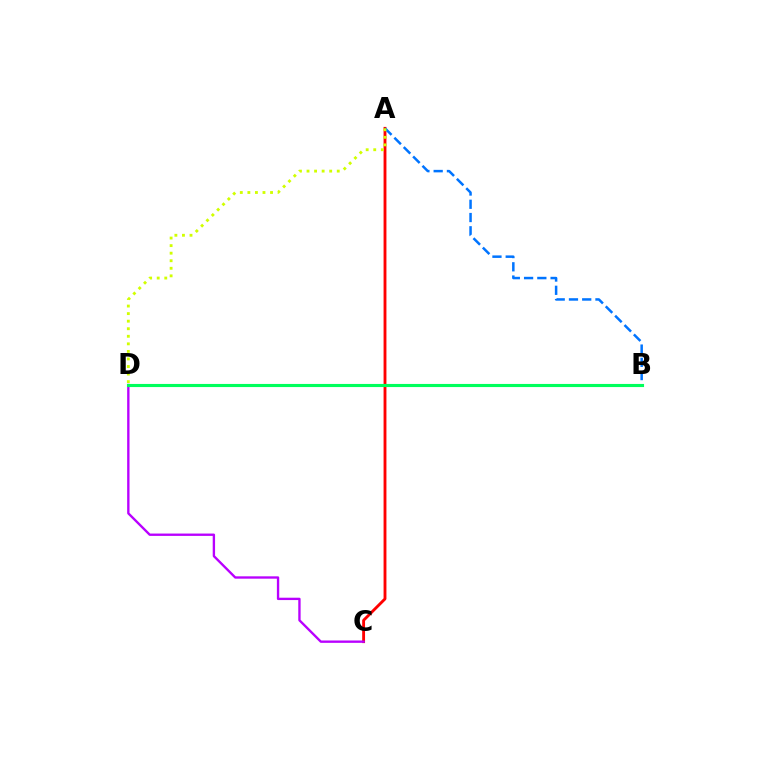{('A', 'C'): [{'color': '#ff0000', 'line_style': 'solid', 'thickness': 2.06}], ('A', 'B'): [{'color': '#0074ff', 'line_style': 'dashed', 'thickness': 1.8}], ('A', 'D'): [{'color': '#d1ff00', 'line_style': 'dotted', 'thickness': 2.05}], ('C', 'D'): [{'color': '#b900ff', 'line_style': 'solid', 'thickness': 1.69}], ('B', 'D'): [{'color': '#00ff5c', 'line_style': 'solid', 'thickness': 2.25}]}